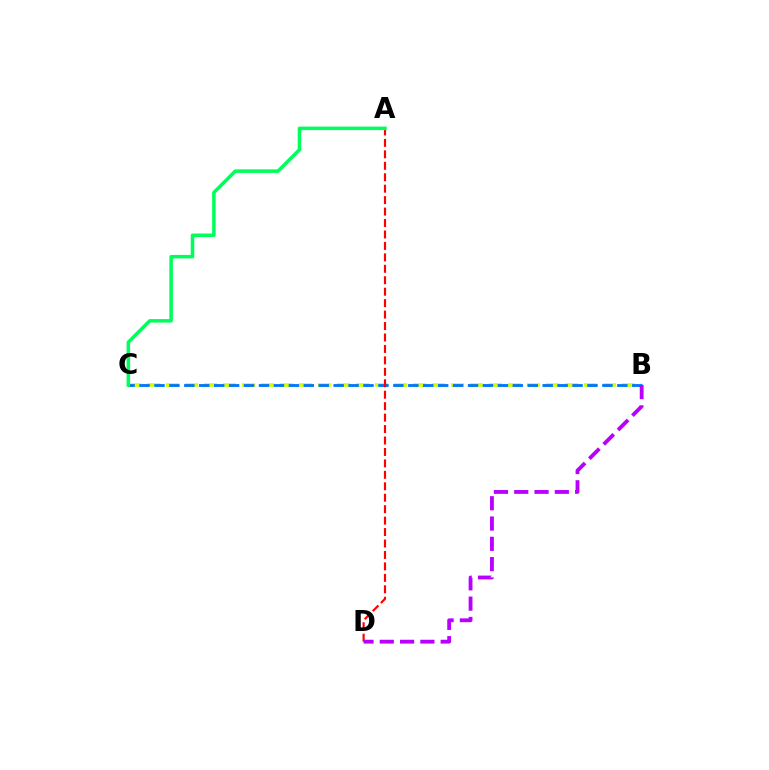{('B', 'C'): [{'color': '#d1ff00', 'line_style': 'dashed', 'thickness': 2.58}, {'color': '#0074ff', 'line_style': 'dashed', 'thickness': 2.03}], ('A', 'D'): [{'color': '#ff0000', 'line_style': 'dashed', 'thickness': 1.55}], ('B', 'D'): [{'color': '#b900ff', 'line_style': 'dashed', 'thickness': 2.76}], ('A', 'C'): [{'color': '#00ff5c', 'line_style': 'solid', 'thickness': 2.53}]}